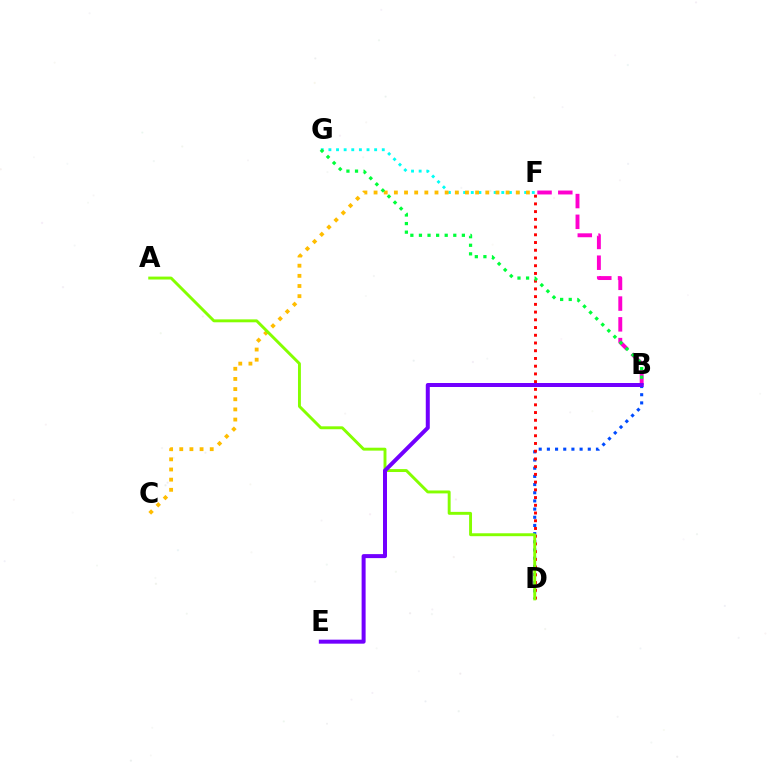{('B', 'F'): [{'color': '#ff00cf', 'line_style': 'dashed', 'thickness': 2.82}], ('F', 'G'): [{'color': '#00fff6', 'line_style': 'dotted', 'thickness': 2.07}], ('B', 'D'): [{'color': '#004bff', 'line_style': 'dotted', 'thickness': 2.22}], ('D', 'F'): [{'color': '#ff0000', 'line_style': 'dotted', 'thickness': 2.1}], ('C', 'F'): [{'color': '#ffbd00', 'line_style': 'dotted', 'thickness': 2.76}], ('A', 'D'): [{'color': '#84ff00', 'line_style': 'solid', 'thickness': 2.1}], ('B', 'G'): [{'color': '#00ff39', 'line_style': 'dotted', 'thickness': 2.33}], ('B', 'E'): [{'color': '#7200ff', 'line_style': 'solid', 'thickness': 2.88}]}